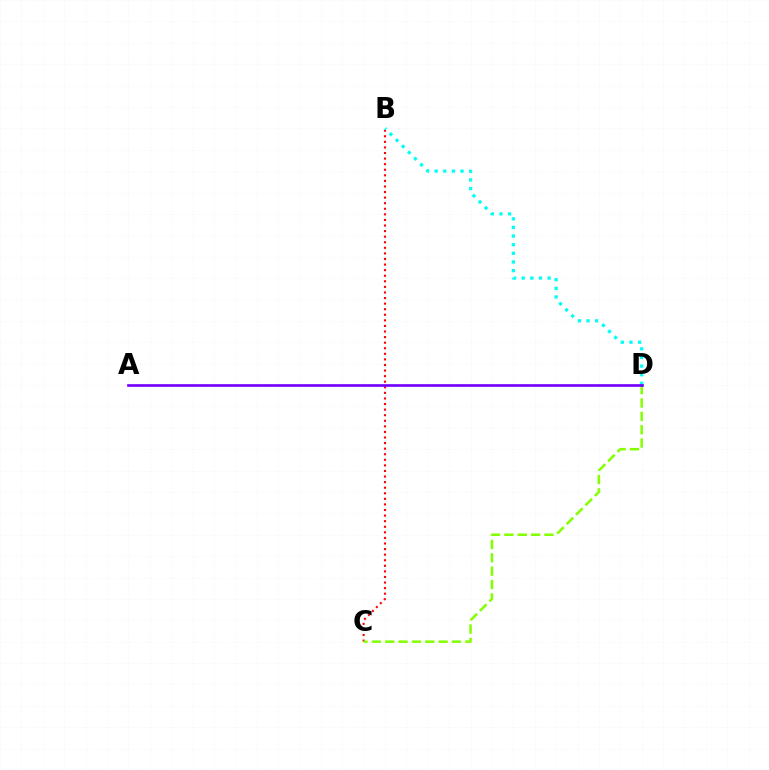{('B', 'C'): [{'color': '#ff0000', 'line_style': 'dotted', 'thickness': 1.52}], ('C', 'D'): [{'color': '#84ff00', 'line_style': 'dashed', 'thickness': 1.81}], ('B', 'D'): [{'color': '#00fff6', 'line_style': 'dotted', 'thickness': 2.35}], ('A', 'D'): [{'color': '#7200ff', 'line_style': 'solid', 'thickness': 1.92}]}